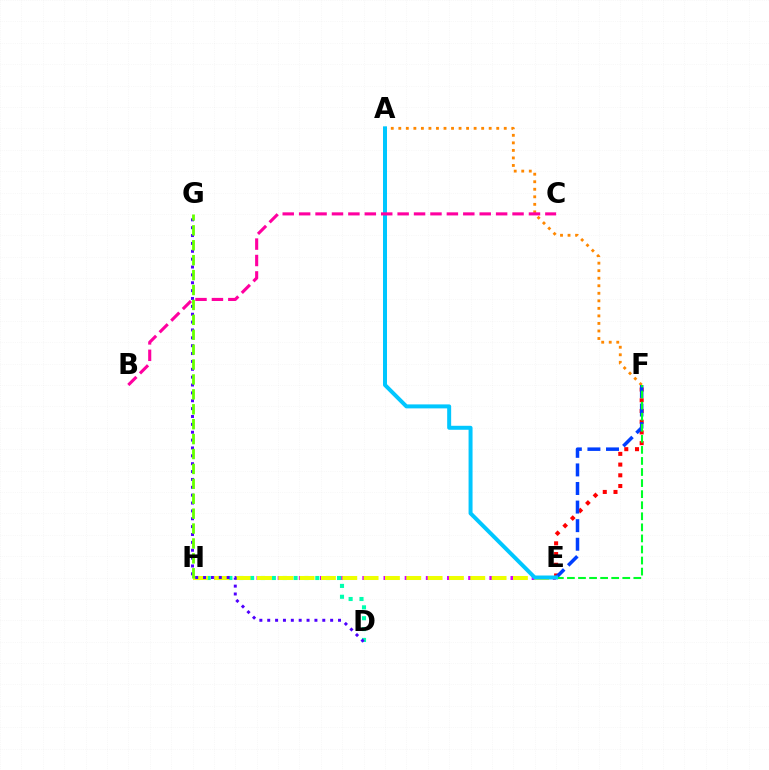{('A', 'F'): [{'color': '#ff8800', 'line_style': 'dotted', 'thickness': 2.05}], ('E', 'H'): [{'color': '#d600ff', 'line_style': 'dashed', 'thickness': 2.88}, {'color': '#eeff00', 'line_style': 'dashed', 'thickness': 2.9}], ('E', 'F'): [{'color': '#ff0000', 'line_style': 'dotted', 'thickness': 2.91}, {'color': '#003fff', 'line_style': 'dashed', 'thickness': 2.52}, {'color': '#00ff27', 'line_style': 'dashed', 'thickness': 1.5}], ('D', 'H'): [{'color': '#00ffaf', 'line_style': 'dotted', 'thickness': 2.95}], ('D', 'G'): [{'color': '#4f00ff', 'line_style': 'dotted', 'thickness': 2.14}], ('G', 'H'): [{'color': '#66ff00', 'line_style': 'dashed', 'thickness': 2.03}], ('A', 'E'): [{'color': '#00c7ff', 'line_style': 'solid', 'thickness': 2.87}], ('B', 'C'): [{'color': '#ff00a0', 'line_style': 'dashed', 'thickness': 2.23}]}